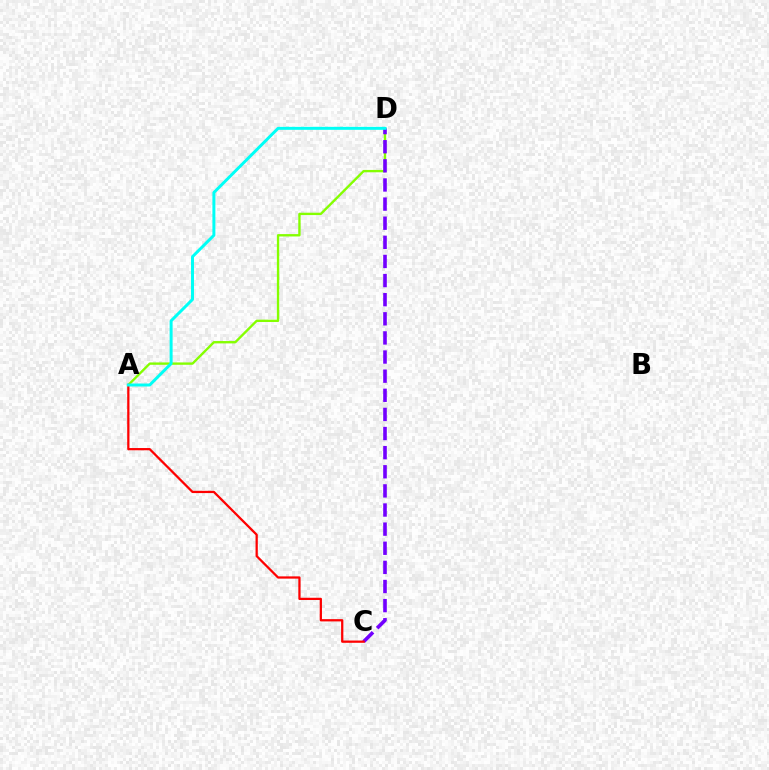{('A', 'D'): [{'color': '#84ff00', 'line_style': 'solid', 'thickness': 1.7}, {'color': '#00fff6', 'line_style': 'solid', 'thickness': 2.14}], ('C', 'D'): [{'color': '#7200ff', 'line_style': 'dashed', 'thickness': 2.6}], ('A', 'C'): [{'color': '#ff0000', 'line_style': 'solid', 'thickness': 1.63}]}